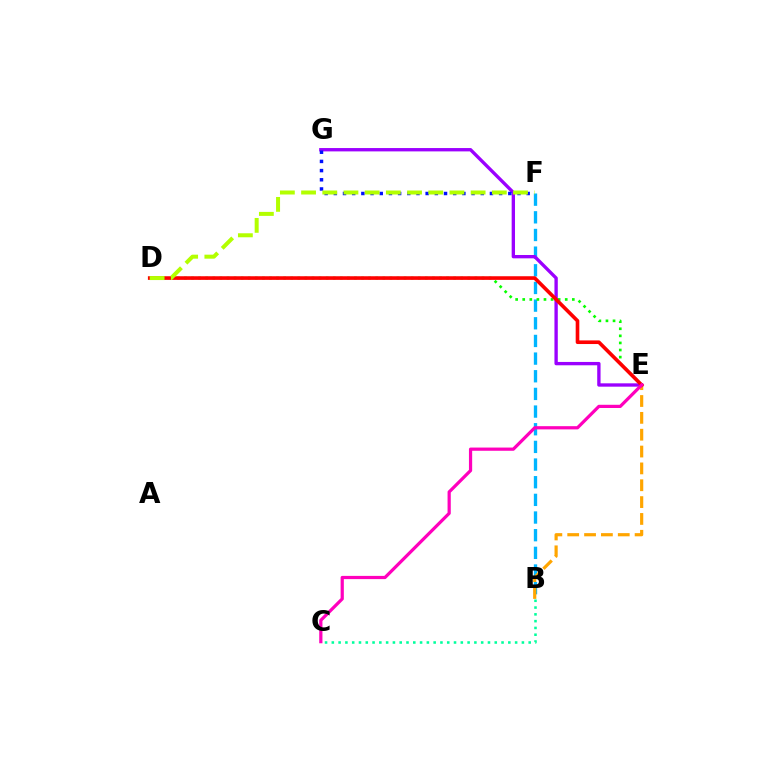{('B', 'F'): [{'color': '#00b5ff', 'line_style': 'dashed', 'thickness': 2.4}], ('E', 'G'): [{'color': '#9b00ff', 'line_style': 'solid', 'thickness': 2.41}], ('F', 'G'): [{'color': '#0010ff', 'line_style': 'dotted', 'thickness': 2.49}], ('D', 'E'): [{'color': '#08ff00', 'line_style': 'dotted', 'thickness': 1.92}, {'color': '#ff0000', 'line_style': 'solid', 'thickness': 2.62}], ('B', 'E'): [{'color': '#ffa500', 'line_style': 'dashed', 'thickness': 2.29}], ('B', 'C'): [{'color': '#00ff9d', 'line_style': 'dotted', 'thickness': 1.84}], ('C', 'E'): [{'color': '#ff00bd', 'line_style': 'solid', 'thickness': 2.32}], ('D', 'F'): [{'color': '#b3ff00', 'line_style': 'dashed', 'thickness': 2.88}]}